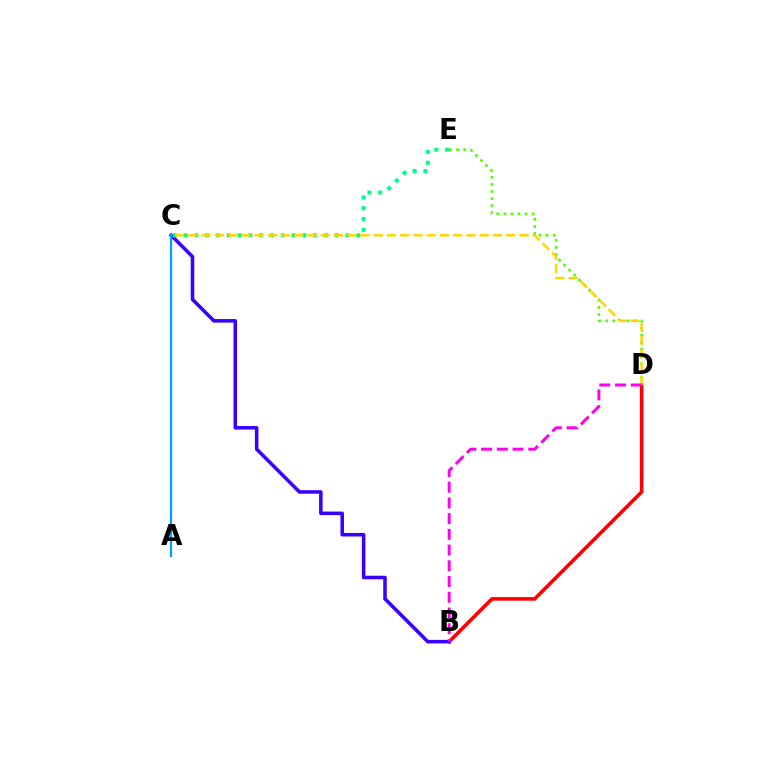{('D', 'E'): [{'color': '#4fff00', 'line_style': 'dotted', 'thickness': 1.92}], ('B', 'D'): [{'color': '#ff0000', 'line_style': 'solid', 'thickness': 2.58}, {'color': '#ff00ed', 'line_style': 'dashed', 'thickness': 2.14}], ('B', 'C'): [{'color': '#3700ff', 'line_style': 'solid', 'thickness': 2.55}], ('A', 'C'): [{'color': '#009eff', 'line_style': 'solid', 'thickness': 1.6}], ('C', 'E'): [{'color': '#00ff86', 'line_style': 'dotted', 'thickness': 2.93}], ('C', 'D'): [{'color': '#ffd500', 'line_style': 'dashed', 'thickness': 1.8}]}